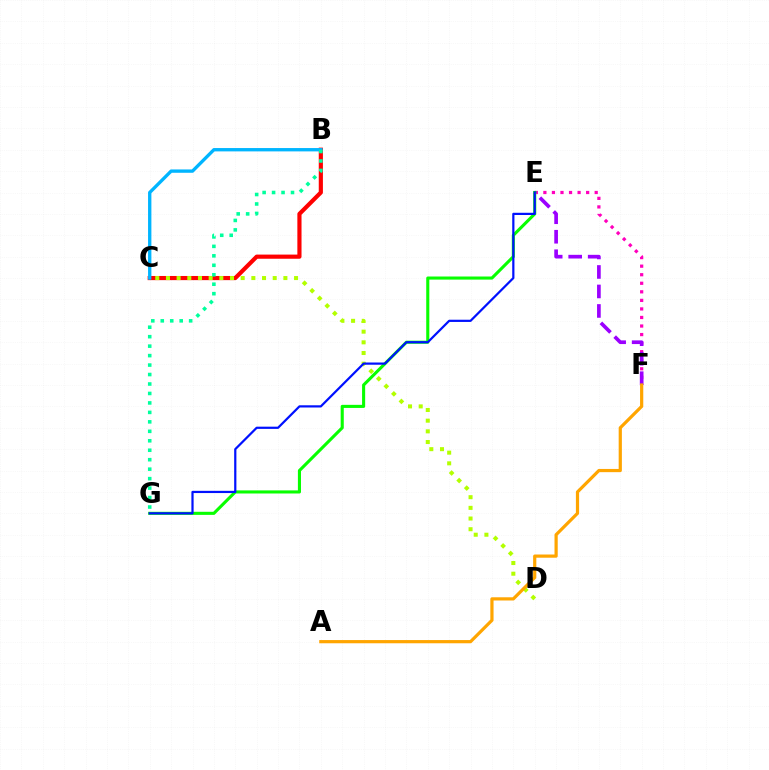{('B', 'C'): [{'color': '#ff0000', 'line_style': 'solid', 'thickness': 3.0}, {'color': '#00b5ff', 'line_style': 'solid', 'thickness': 2.4}], ('E', 'F'): [{'color': '#ff00bd', 'line_style': 'dotted', 'thickness': 2.32}, {'color': '#9b00ff', 'line_style': 'dashed', 'thickness': 2.65}], ('C', 'D'): [{'color': '#b3ff00', 'line_style': 'dotted', 'thickness': 2.9}], ('A', 'F'): [{'color': '#ffa500', 'line_style': 'solid', 'thickness': 2.31}], ('E', 'G'): [{'color': '#08ff00', 'line_style': 'solid', 'thickness': 2.23}, {'color': '#0010ff', 'line_style': 'solid', 'thickness': 1.59}], ('B', 'G'): [{'color': '#00ff9d', 'line_style': 'dotted', 'thickness': 2.57}]}